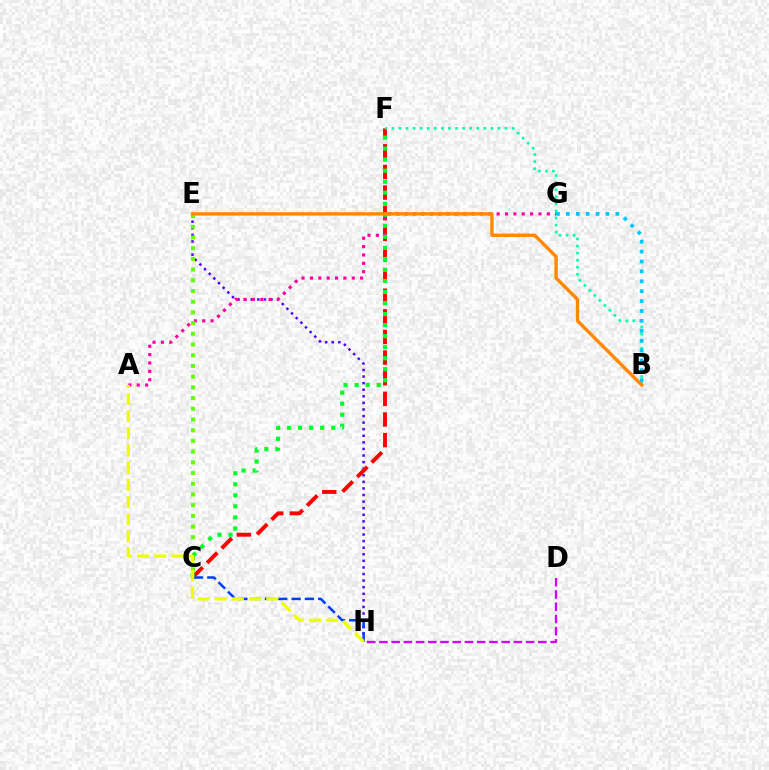{('E', 'H'): [{'color': '#4f00ff', 'line_style': 'dotted', 'thickness': 1.79}], ('C', 'F'): [{'color': '#ff0000', 'line_style': 'dashed', 'thickness': 2.8}, {'color': '#00ff27', 'line_style': 'dotted', 'thickness': 3.0}], ('A', 'G'): [{'color': '#ff00a0', 'line_style': 'dotted', 'thickness': 2.27}], ('C', 'H'): [{'color': '#003fff', 'line_style': 'dashed', 'thickness': 1.81}], ('B', 'F'): [{'color': '#00ffaf', 'line_style': 'dotted', 'thickness': 1.92}], ('C', 'E'): [{'color': '#66ff00', 'line_style': 'dotted', 'thickness': 2.91}], ('B', 'G'): [{'color': '#00c7ff', 'line_style': 'dotted', 'thickness': 2.69}], ('B', 'E'): [{'color': '#ff8800', 'line_style': 'solid', 'thickness': 2.43}], ('A', 'H'): [{'color': '#eeff00', 'line_style': 'dashed', 'thickness': 2.33}], ('D', 'H'): [{'color': '#d600ff', 'line_style': 'dashed', 'thickness': 1.66}]}